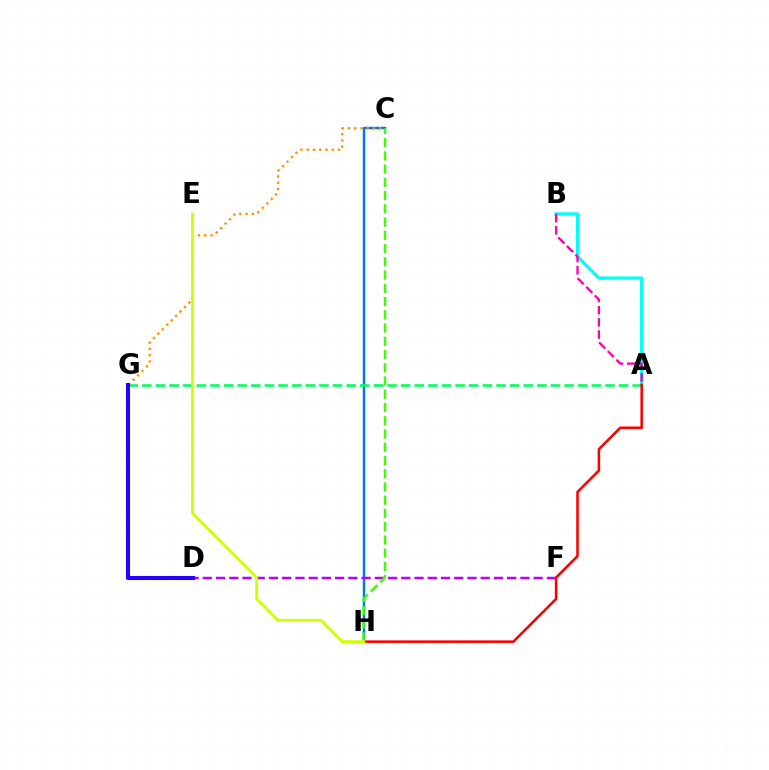{('A', 'B'): [{'color': '#00fff6', 'line_style': 'solid', 'thickness': 2.33}, {'color': '#ff00ac', 'line_style': 'dashed', 'thickness': 1.66}], ('C', 'H'): [{'color': '#0074ff', 'line_style': 'solid', 'thickness': 1.77}, {'color': '#3dff00', 'line_style': 'dashed', 'thickness': 1.8}], ('A', 'G'): [{'color': '#00ff5c', 'line_style': 'dashed', 'thickness': 1.85}], ('A', 'H'): [{'color': '#ff0000', 'line_style': 'solid', 'thickness': 1.84}], ('D', 'F'): [{'color': '#b900ff', 'line_style': 'dashed', 'thickness': 1.8}], ('C', 'G'): [{'color': '#ff9400', 'line_style': 'dotted', 'thickness': 1.7}], ('E', 'H'): [{'color': '#d1ff00', 'line_style': 'solid', 'thickness': 2.09}], ('D', 'G'): [{'color': '#2500ff', 'line_style': 'solid', 'thickness': 2.93}]}